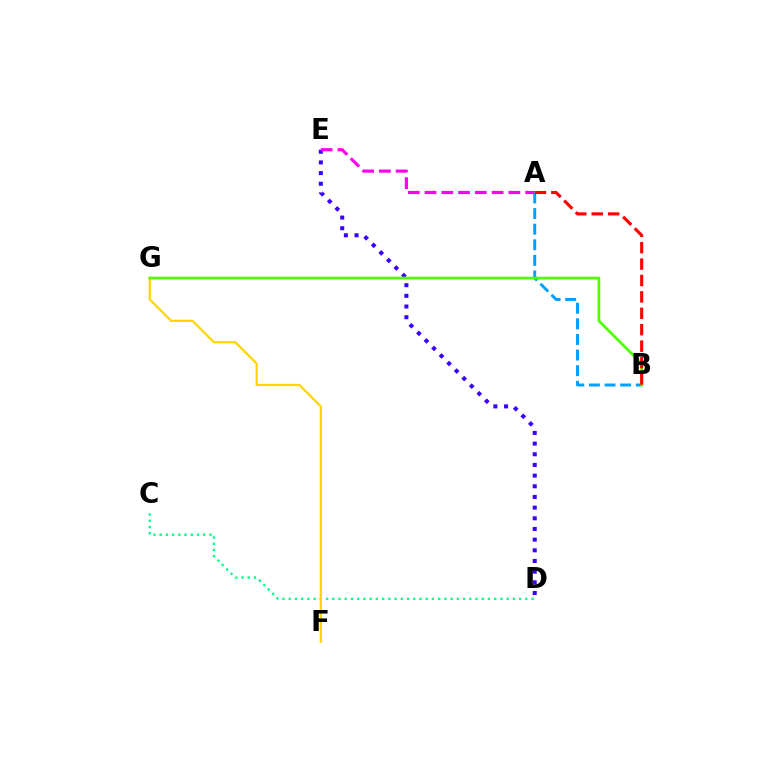{('D', 'E'): [{'color': '#3700ff', 'line_style': 'dotted', 'thickness': 2.9}], ('A', 'E'): [{'color': '#ff00ed', 'line_style': 'dashed', 'thickness': 2.28}], ('C', 'D'): [{'color': '#00ff86', 'line_style': 'dotted', 'thickness': 1.69}], ('F', 'G'): [{'color': '#ffd500', 'line_style': 'solid', 'thickness': 1.6}], ('A', 'B'): [{'color': '#009eff', 'line_style': 'dashed', 'thickness': 2.12}, {'color': '#ff0000', 'line_style': 'dashed', 'thickness': 2.23}], ('B', 'G'): [{'color': '#4fff00', 'line_style': 'solid', 'thickness': 1.95}]}